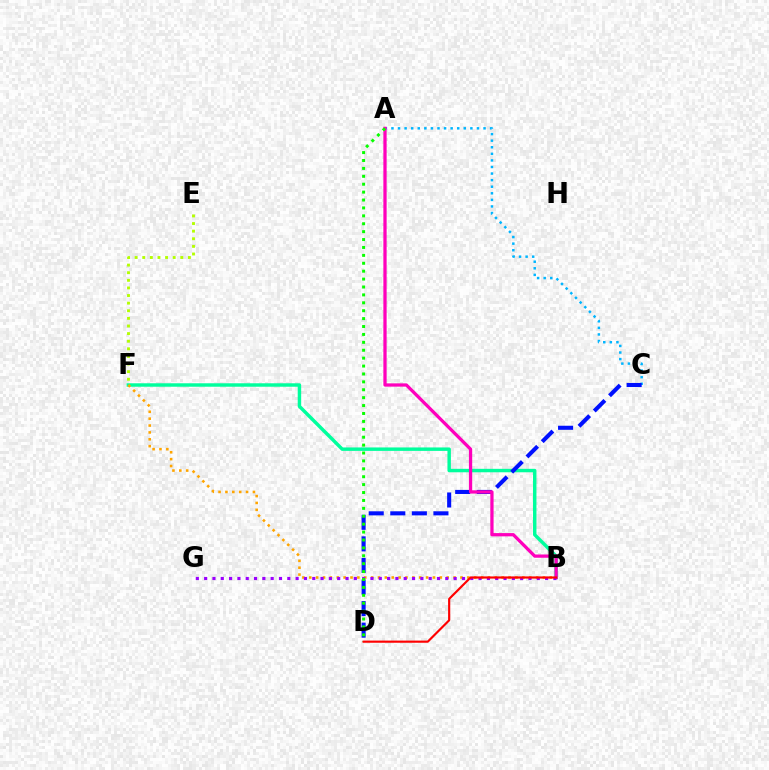{('A', 'C'): [{'color': '#00b5ff', 'line_style': 'dotted', 'thickness': 1.79}], ('B', 'F'): [{'color': '#00ff9d', 'line_style': 'solid', 'thickness': 2.48}, {'color': '#ffa500', 'line_style': 'dotted', 'thickness': 1.87}], ('C', 'D'): [{'color': '#0010ff', 'line_style': 'dashed', 'thickness': 2.93}], ('A', 'B'): [{'color': '#ff00bd', 'line_style': 'solid', 'thickness': 2.35}], ('B', 'G'): [{'color': '#9b00ff', 'line_style': 'dotted', 'thickness': 2.26}], ('E', 'F'): [{'color': '#b3ff00', 'line_style': 'dotted', 'thickness': 2.07}], ('A', 'D'): [{'color': '#08ff00', 'line_style': 'dotted', 'thickness': 2.15}], ('B', 'D'): [{'color': '#ff0000', 'line_style': 'solid', 'thickness': 1.55}]}